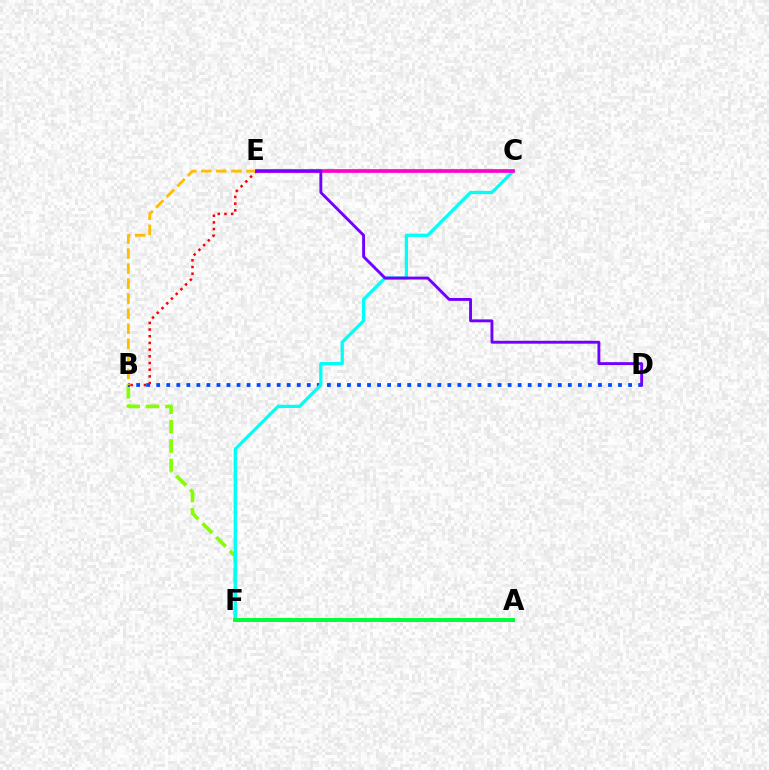{('B', 'F'): [{'color': '#84ff00', 'line_style': 'dashed', 'thickness': 2.64}], ('B', 'E'): [{'color': '#ff0000', 'line_style': 'dotted', 'thickness': 1.82}, {'color': '#ffbd00', 'line_style': 'dashed', 'thickness': 2.04}], ('B', 'D'): [{'color': '#004bff', 'line_style': 'dotted', 'thickness': 2.73}], ('C', 'F'): [{'color': '#00fff6', 'line_style': 'solid', 'thickness': 2.36}], ('C', 'E'): [{'color': '#ff00cf', 'line_style': 'solid', 'thickness': 2.65}], ('A', 'F'): [{'color': '#00ff39', 'line_style': 'solid', 'thickness': 2.86}], ('D', 'E'): [{'color': '#7200ff', 'line_style': 'solid', 'thickness': 2.08}]}